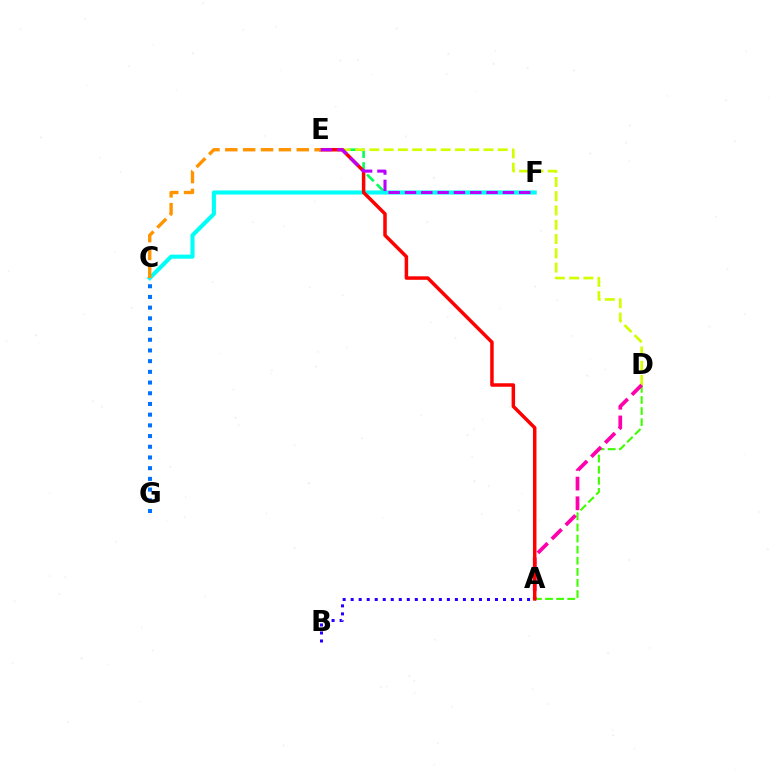{('A', 'D'): [{'color': '#3dff00', 'line_style': 'dashed', 'thickness': 1.51}, {'color': '#ff00ac', 'line_style': 'dashed', 'thickness': 2.68}], ('C', 'G'): [{'color': '#0074ff', 'line_style': 'dotted', 'thickness': 2.91}], ('E', 'F'): [{'color': '#00ff5c', 'line_style': 'dashed', 'thickness': 1.87}, {'color': '#b900ff', 'line_style': 'dashed', 'thickness': 2.22}], ('D', 'E'): [{'color': '#d1ff00', 'line_style': 'dashed', 'thickness': 1.94}], ('C', 'F'): [{'color': '#00fff6', 'line_style': 'solid', 'thickness': 2.94}], ('A', 'B'): [{'color': '#2500ff', 'line_style': 'dotted', 'thickness': 2.18}], ('A', 'E'): [{'color': '#ff0000', 'line_style': 'solid', 'thickness': 2.51}], ('C', 'E'): [{'color': '#ff9400', 'line_style': 'dashed', 'thickness': 2.43}]}